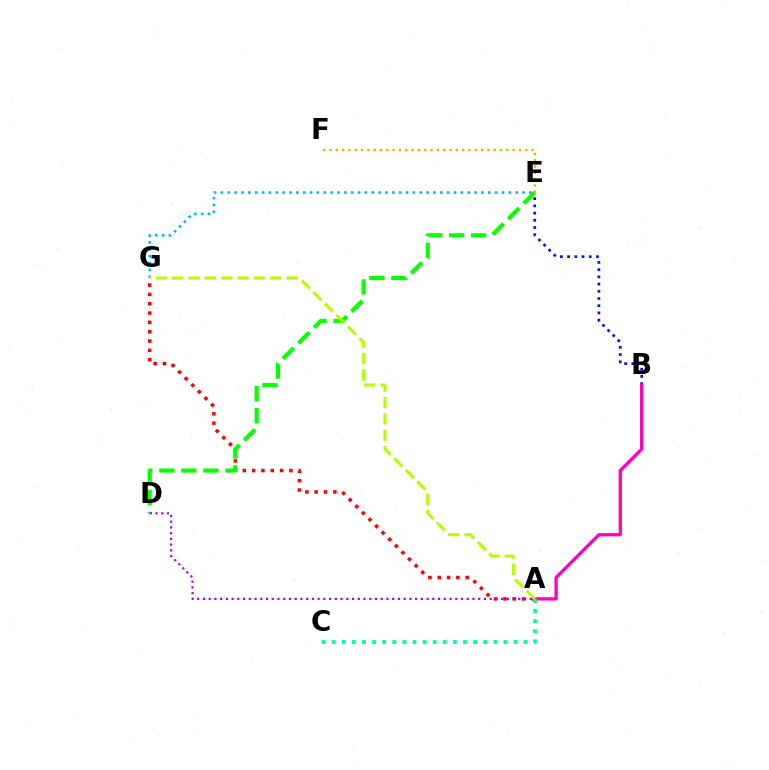{('A', 'G'): [{'color': '#ff0000', 'line_style': 'dotted', 'thickness': 2.53}, {'color': '#b3ff00', 'line_style': 'dashed', 'thickness': 2.22}], ('B', 'E'): [{'color': '#0010ff', 'line_style': 'dotted', 'thickness': 1.96}], ('A', 'B'): [{'color': '#ff00bd', 'line_style': 'solid', 'thickness': 2.37}], ('D', 'E'): [{'color': '#08ff00', 'line_style': 'dashed', 'thickness': 2.99}], ('A', 'C'): [{'color': '#00ff9d', 'line_style': 'dotted', 'thickness': 2.74}], ('E', 'G'): [{'color': '#00b5ff', 'line_style': 'dotted', 'thickness': 1.86}], ('A', 'D'): [{'color': '#9b00ff', 'line_style': 'dotted', 'thickness': 1.56}], ('E', 'F'): [{'color': '#ffa500', 'line_style': 'dotted', 'thickness': 1.72}]}